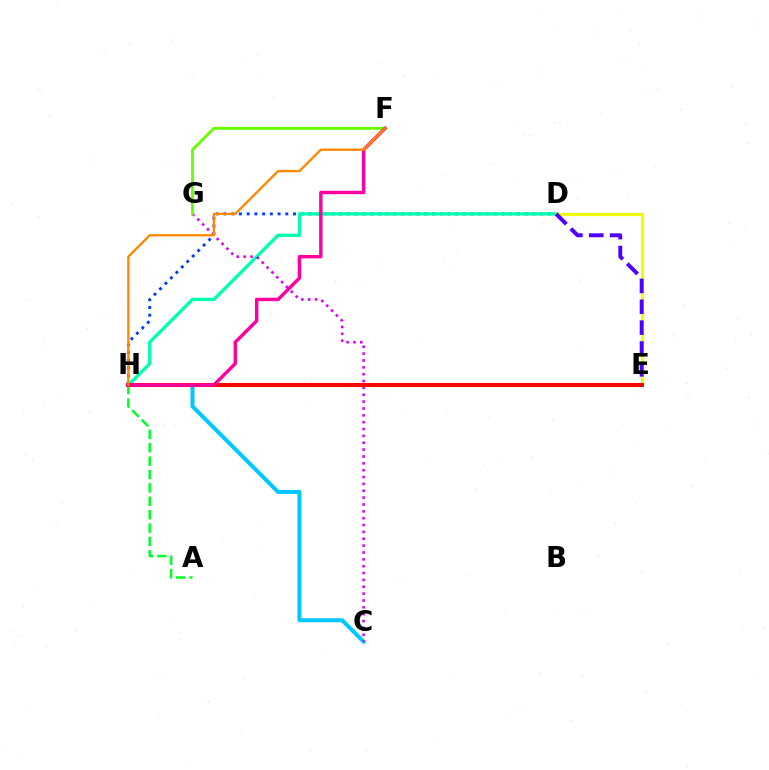{('D', 'H'): [{'color': '#003fff', 'line_style': 'dotted', 'thickness': 2.1}, {'color': '#00ffaf', 'line_style': 'solid', 'thickness': 2.4}], ('D', 'E'): [{'color': '#eeff00', 'line_style': 'solid', 'thickness': 2.27}, {'color': '#4f00ff', 'line_style': 'dashed', 'thickness': 2.83}], ('A', 'H'): [{'color': '#00ff27', 'line_style': 'dashed', 'thickness': 1.82}], ('C', 'H'): [{'color': '#00c7ff', 'line_style': 'solid', 'thickness': 2.88}], ('C', 'G'): [{'color': '#d600ff', 'line_style': 'dotted', 'thickness': 1.86}], ('E', 'H'): [{'color': '#ff0000', 'line_style': 'solid', 'thickness': 2.91}], ('F', 'G'): [{'color': '#66ff00', 'line_style': 'solid', 'thickness': 2.06}], ('F', 'H'): [{'color': '#ff00a0', 'line_style': 'solid', 'thickness': 2.47}, {'color': '#ff8800', 'line_style': 'solid', 'thickness': 1.69}]}